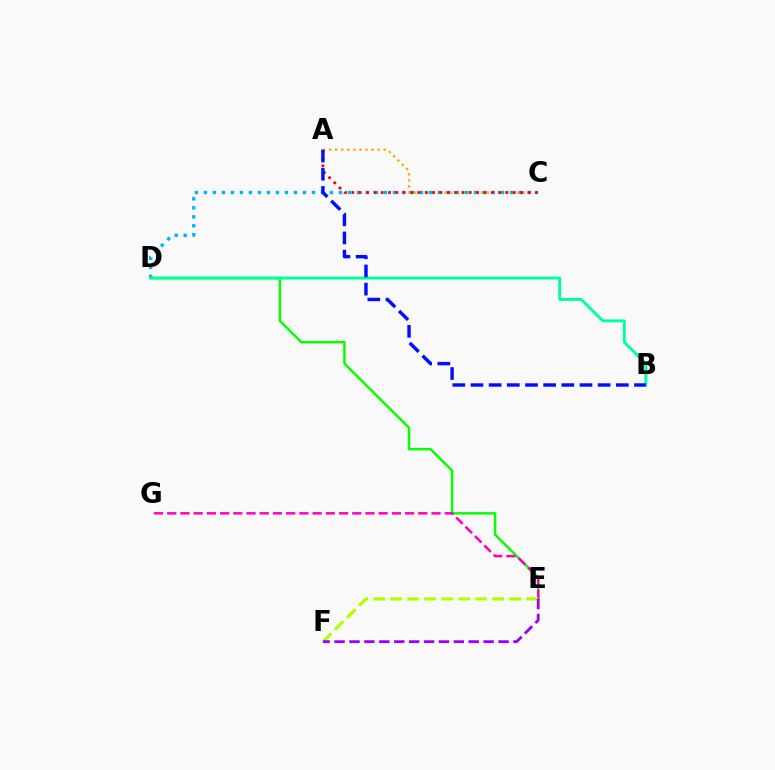{('A', 'C'): [{'color': '#ffa500', 'line_style': 'dotted', 'thickness': 1.65}, {'color': '#ff0000', 'line_style': 'dotted', 'thickness': 1.99}], ('D', 'E'): [{'color': '#08ff00', 'line_style': 'solid', 'thickness': 1.78}], ('C', 'D'): [{'color': '#00b5ff', 'line_style': 'dotted', 'thickness': 2.45}], ('B', 'D'): [{'color': '#00ff9d', 'line_style': 'solid', 'thickness': 2.1}], ('A', 'B'): [{'color': '#0010ff', 'line_style': 'dashed', 'thickness': 2.47}], ('E', 'G'): [{'color': '#ff00bd', 'line_style': 'dashed', 'thickness': 1.8}], ('E', 'F'): [{'color': '#b3ff00', 'line_style': 'dashed', 'thickness': 2.31}, {'color': '#9b00ff', 'line_style': 'dashed', 'thickness': 2.03}]}